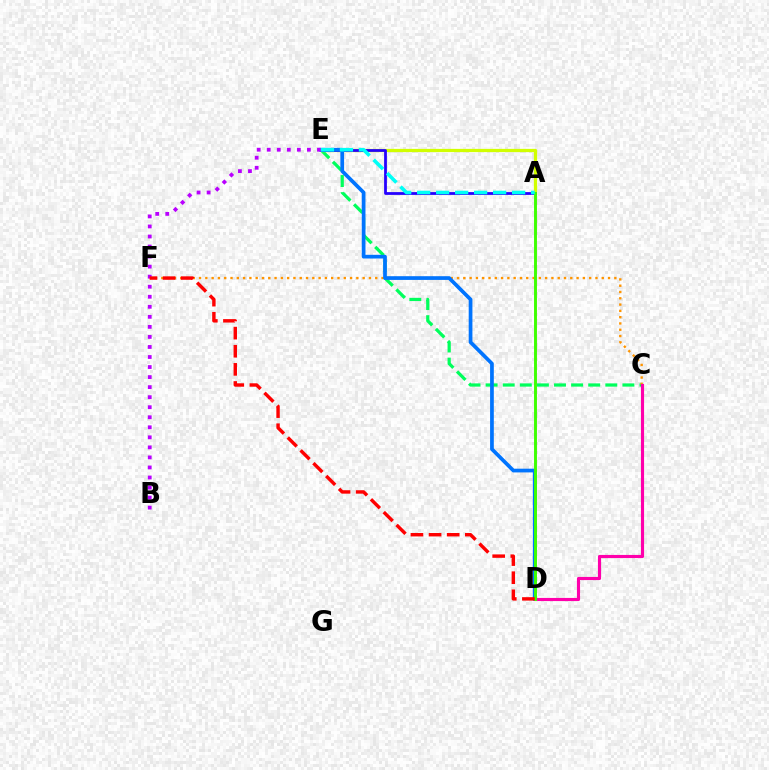{('C', 'E'): [{'color': '#00ff5c', 'line_style': 'dashed', 'thickness': 2.32}], ('A', 'E'): [{'color': '#d1ff00', 'line_style': 'solid', 'thickness': 2.34}, {'color': '#2500ff', 'line_style': 'solid', 'thickness': 2.0}, {'color': '#00fff6', 'line_style': 'dashed', 'thickness': 2.58}], ('C', 'F'): [{'color': '#ff9400', 'line_style': 'dotted', 'thickness': 1.71}], ('C', 'D'): [{'color': '#ff00ac', 'line_style': 'solid', 'thickness': 2.26}], ('D', 'E'): [{'color': '#0074ff', 'line_style': 'solid', 'thickness': 2.68}], ('A', 'D'): [{'color': '#3dff00', 'line_style': 'solid', 'thickness': 2.1}], ('B', 'E'): [{'color': '#b900ff', 'line_style': 'dotted', 'thickness': 2.73}], ('D', 'F'): [{'color': '#ff0000', 'line_style': 'dashed', 'thickness': 2.46}]}